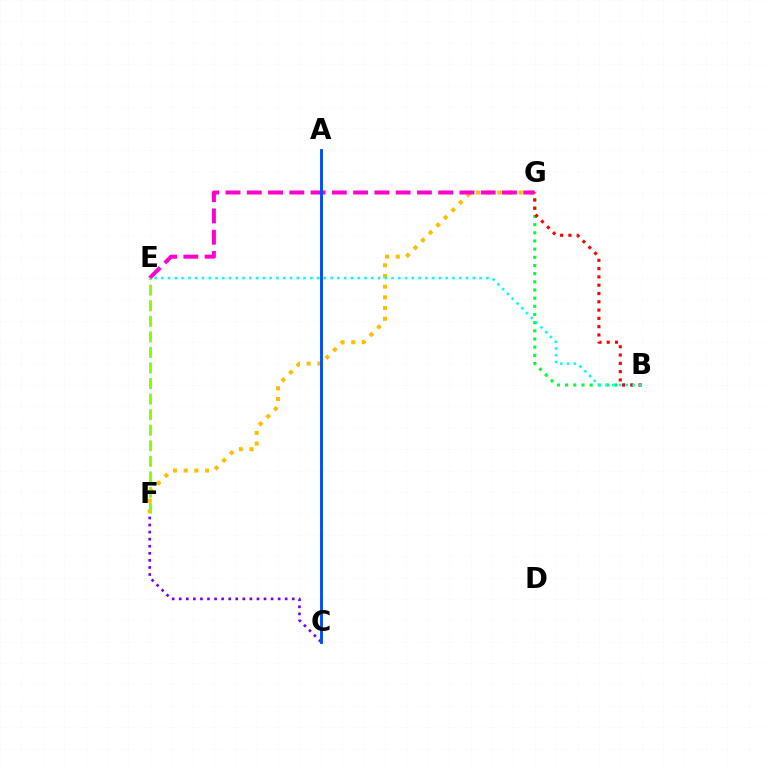{('B', 'G'): [{'color': '#00ff39', 'line_style': 'dotted', 'thickness': 2.22}, {'color': '#ff0000', 'line_style': 'dotted', 'thickness': 2.25}], ('F', 'G'): [{'color': '#ffbd00', 'line_style': 'dotted', 'thickness': 2.9}], ('E', 'G'): [{'color': '#ff00cf', 'line_style': 'dashed', 'thickness': 2.89}], ('C', 'F'): [{'color': '#7200ff', 'line_style': 'dotted', 'thickness': 1.92}], ('B', 'E'): [{'color': '#00fff6', 'line_style': 'dotted', 'thickness': 1.84}], ('E', 'F'): [{'color': '#84ff00', 'line_style': 'dashed', 'thickness': 2.11}], ('A', 'C'): [{'color': '#004bff', 'line_style': 'solid', 'thickness': 2.07}]}